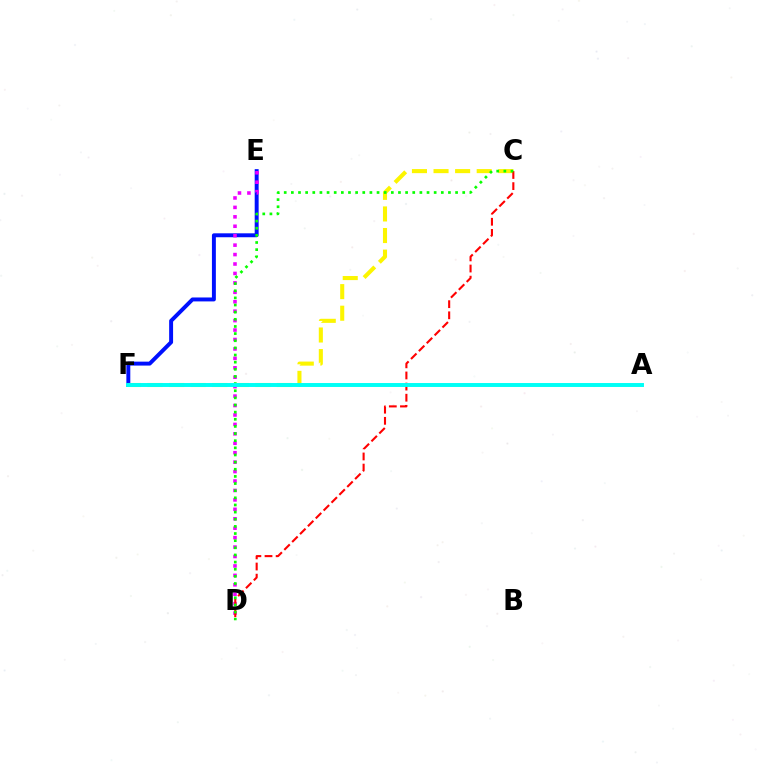{('E', 'F'): [{'color': '#0010ff', 'line_style': 'solid', 'thickness': 2.83}], ('D', 'E'): [{'color': '#ee00ff', 'line_style': 'dotted', 'thickness': 2.56}], ('C', 'F'): [{'color': '#fcf500', 'line_style': 'dashed', 'thickness': 2.93}], ('C', 'D'): [{'color': '#ff0000', 'line_style': 'dashed', 'thickness': 1.51}, {'color': '#08ff00', 'line_style': 'dotted', 'thickness': 1.94}], ('A', 'F'): [{'color': '#00fff6', 'line_style': 'solid', 'thickness': 2.84}]}